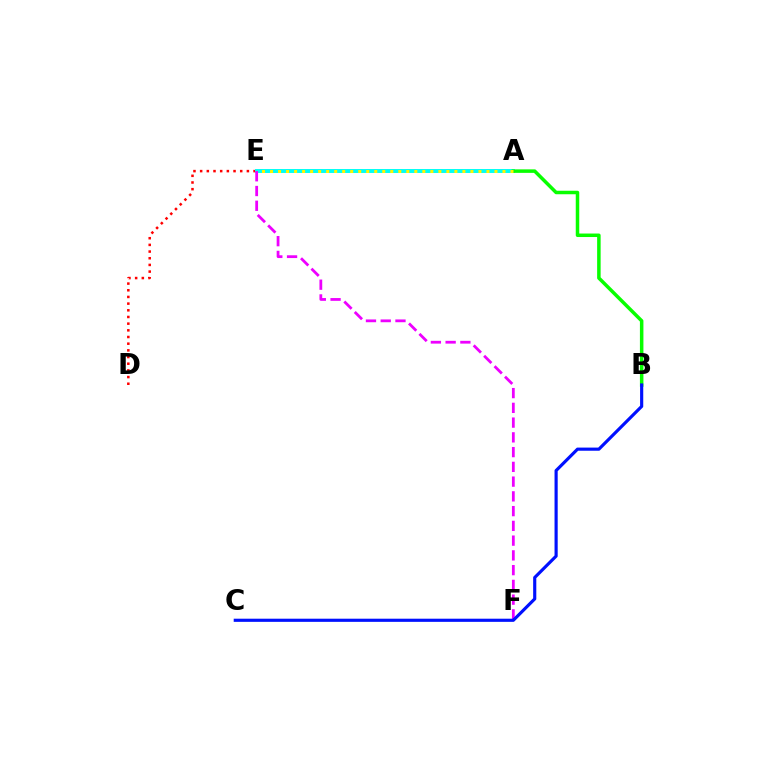{('A', 'D'): [{'color': '#ff0000', 'line_style': 'dotted', 'thickness': 1.81}], ('A', 'E'): [{'color': '#00fff6', 'line_style': 'solid', 'thickness': 2.84}, {'color': '#fcf500', 'line_style': 'dotted', 'thickness': 2.18}], ('A', 'B'): [{'color': '#08ff00', 'line_style': 'solid', 'thickness': 2.52}], ('E', 'F'): [{'color': '#ee00ff', 'line_style': 'dashed', 'thickness': 2.0}], ('B', 'C'): [{'color': '#0010ff', 'line_style': 'solid', 'thickness': 2.27}]}